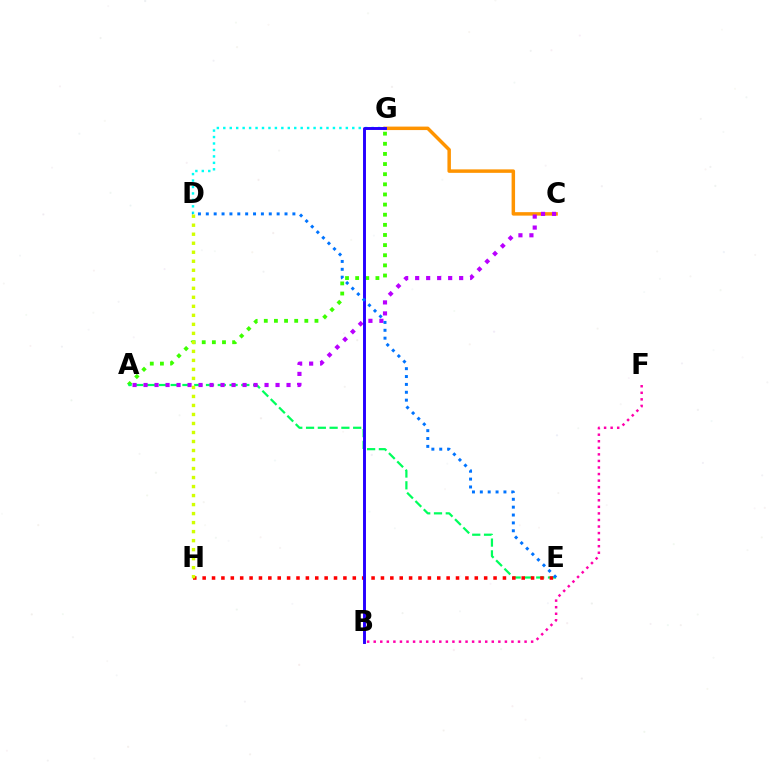{('A', 'G'): [{'color': '#3dff00', 'line_style': 'dotted', 'thickness': 2.75}], ('C', 'G'): [{'color': '#ff9400', 'line_style': 'solid', 'thickness': 2.5}], ('A', 'E'): [{'color': '#00ff5c', 'line_style': 'dashed', 'thickness': 1.6}], ('E', 'H'): [{'color': '#ff0000', 'line_style': 'dotted', 'thickness': 2.55}], ('D', 'G'): [{'color': '#00fff6', 'line_style': 'dotted', 'thickness': 1.75}], ('A', 'C'): [{'color': '#b900ff', 'line_style': 'dotted', 'thickness': 2.99}], ('B', 'G'): [{'color': '#2500ff', 'line_style': 'solid', 'thickness': 2.1}], ('D', 'E'): [{'color': '#0074ff', 'line_style': 'dotted', 'thickness': 2.14}], ('D', 'H'): [{'color': '#d1ff00', 'line_style': 'dotted', 'thickness': 2.45}], ('B', 'F'): [{'color': '#ff00ac', 'line_style': 'dotted', 'thickness': 1.78}]}